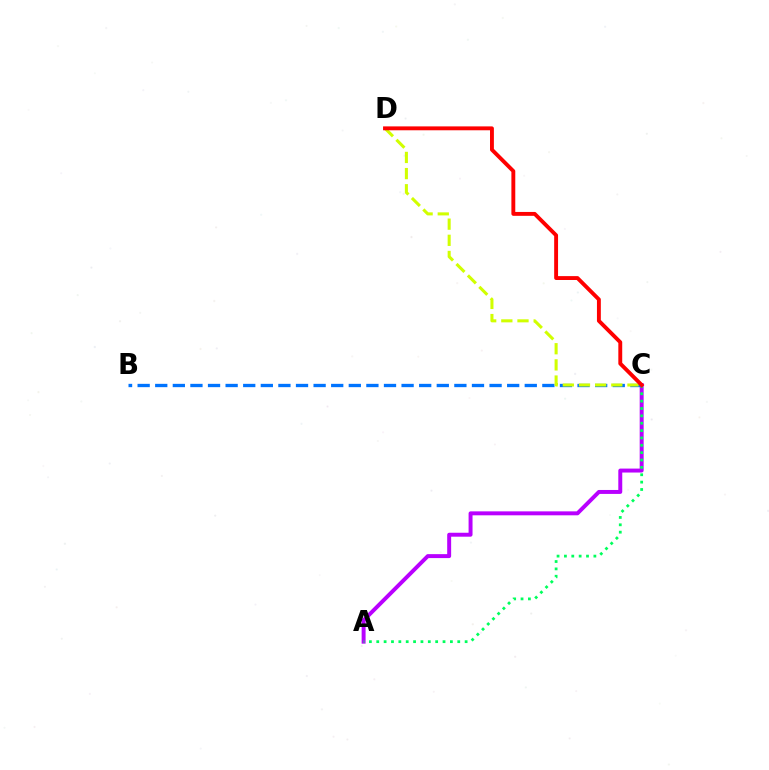{('A', 'C'): [{'color': '#b900ff', 'line_style': 'solid', 'thickness': 2.84}, {'color': '#00ff5c', 'line_style': 'dotted', 'thickness': 2.0}], ('B', 'C'): [{'color': '#0074ff', 'line_style': 'dashed', 'thickness': 2.39}], ('C', 'D'): [{'color': '#d1ff00', 'line_style': 'dashed', 'thickness': 2.2}, {'color': '#ff0000', 'line_style': 'solid', 'thickness': 2.8}]}